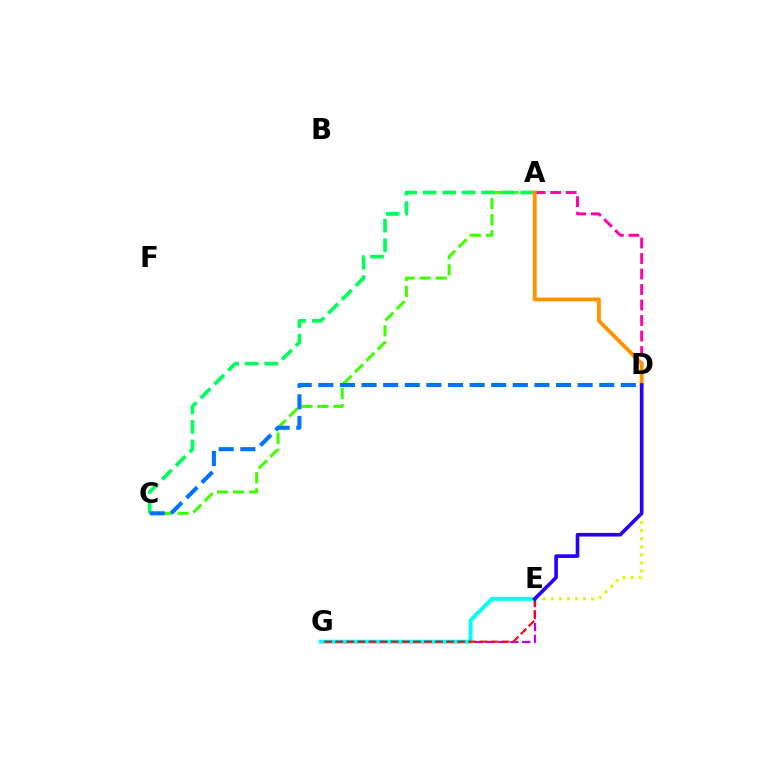{('D', 'E'): [{'color': '#d1ff00', 'line_style': 'dotted', 'thickness': 2.19}, {'color': '#2500ff', 'line_style': 'solid', 'thickness': 2.62}], ('A', 'D'): [{'color': '#ff00ac', 'line_style': 'dashed', 'thickness': 2.11}, {'color': '#ff9400', 'line_style': 'solid', 'thickness': 2.78}], ('A', 'C'): [{'color': '#3dff00', 'line_style': 'dashed', 'thickness': 2.19}, {'color': '#00ff5c', 'line_style': 'dashed', 'thickness': 2.65}], ('E', 'G'): [{'color': '#b900ff', 'line_style': 'dashed', 'thickness': 1.62}, {'color': '#00fff6', 'line_style': 'solid', 'thickness': 2.82}, {'color': '#ff0000', 'line_style': 'dashed', 'thickness': 1.51}], ('C', 'D'): [{'color': '#0074ff', 'line_style': 'dashed', 'thickness': 2.94}]}